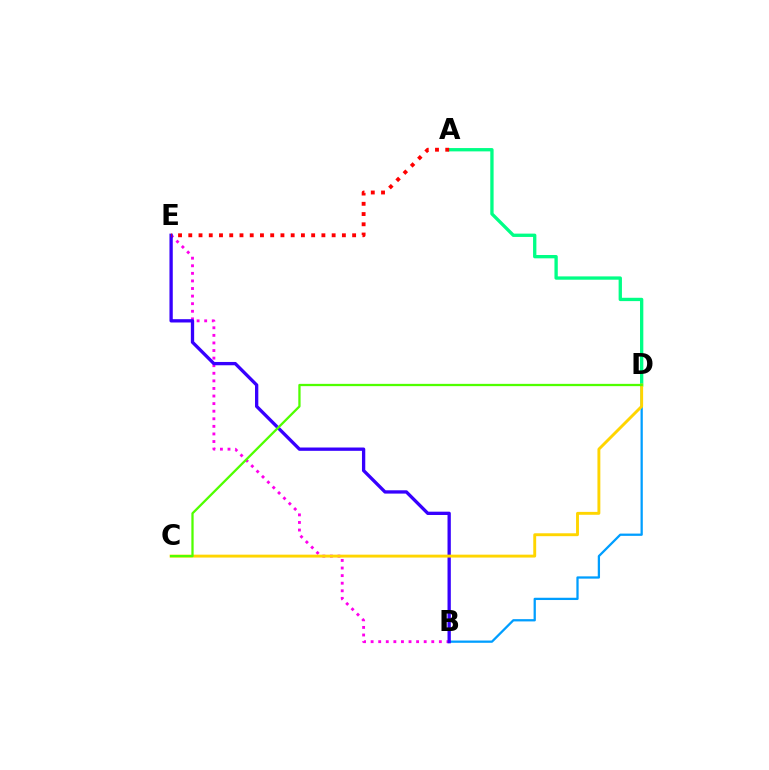{('B', 'D'): [{'color': '#009eff', 'line_style': 'solid', 'thickness': 1.63}], ('B', 'E'): [{'color': '#ff00ed', 'line_style': 'dotted', 'thickness': 2.06}, {'color': '#3700ff', 'line_style': 'solid', 'thickness': 2.38}], ('A', 'D'): [{'color': '#00ff86', 'line_style': 'solid', 'thickness': 2.39}], ('C', 'D'): [{'color': '#ffd500', 'line_style': 'solid', 'thickness': 2.09}, {'color': '#4fff00', 'line_style': 'solid', 'thickness': 1.64}], ('A', 'E'): [{'color': '#ff0000', 'line_style': 'dotted', 'thickness': 2.78}]}